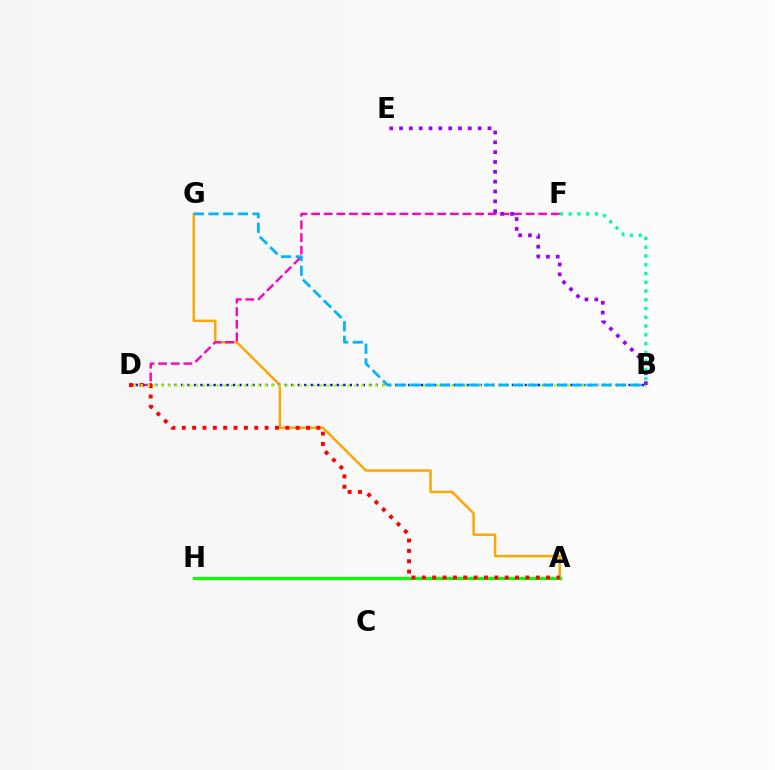{('A', 'G'): [{'color': '#ffa500', 'line_style': 'solid', 'thickness': 1.77}], ('B', 'F'): [{'color': '#00ff9d', 'line_style': 'dotted', 'thickness': 2.38}], ('D', 'F'): [{'color': '#ff00bd', 'line_style': 'dashed', 'thickness': 1.71}], ('B', 'D'): [{'color': '#0010ff', 'line_style': 'dotted', 'thickness': 1.76}, {'color': '#b3ff00', 'line_style': 'dotted', 'thickness': 1.87}], ('A', 'H'): [{'color': '#08ff00', 'line_style': 'solid', 'thickness': 2.3}], ('A', 'D'): [{'color': '#ff0000', 'line_style': 'dotted', 'thickness': 2.81}], ('B', 'E'): [{'color': '#9b00ff', 'line_style': 'dotted', 'thickness': 2.67}], ('B', 'G'): [{'color': '#00b5ff', 'line_style': 'dashed', 'thickness': 1.99}]}